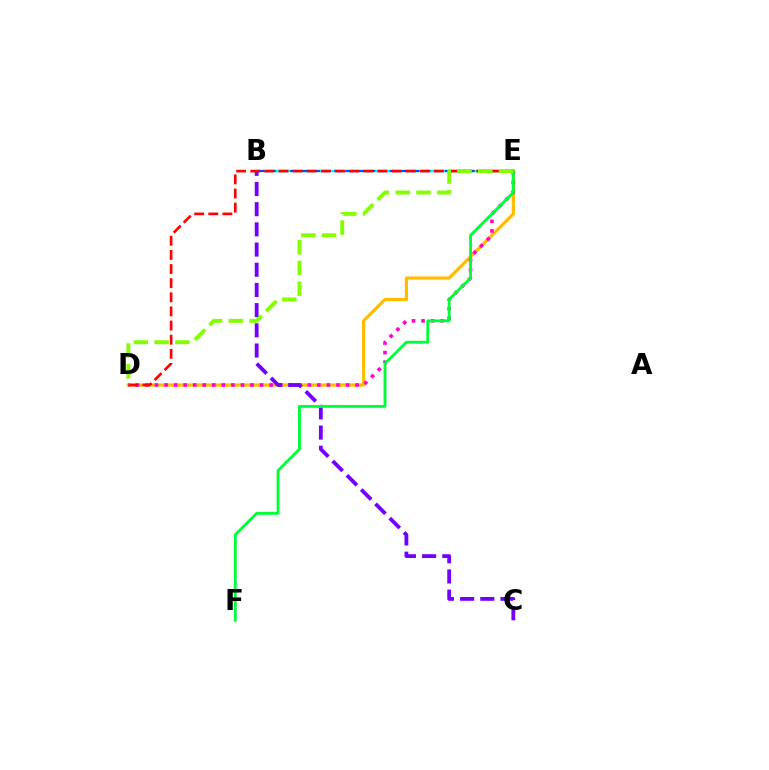{('B', 'E'): [{'color': '#00fff6', 'line_style': 'solid', 'thickness': 1.8}, {'color': '#004bff', 'line_style': 'dashed', 'thickness': 1.5}], ('D', 'E'): [{'color': '#ffbd00', 'line_style': 'solid', 'thickness': 2.32}, {'color': '#ff00cf', 'line_style': 'dotted', 'thickness': 2.6}, {'color': '#ff0000', 'line_style': 'dashed', 'thickness': 1.92}, {'color': '#84ff00', 'line_style': 'dashed', 'thickness': 2.82}], ('B', 'C'): [{'color': '#7200ff', 'line_style': 'dashed', 'thickness': 2.74}], ('E', 'F'): [{'color': '#00ff39', 'line_style': 'solid', 'thickness': 2.08}]}